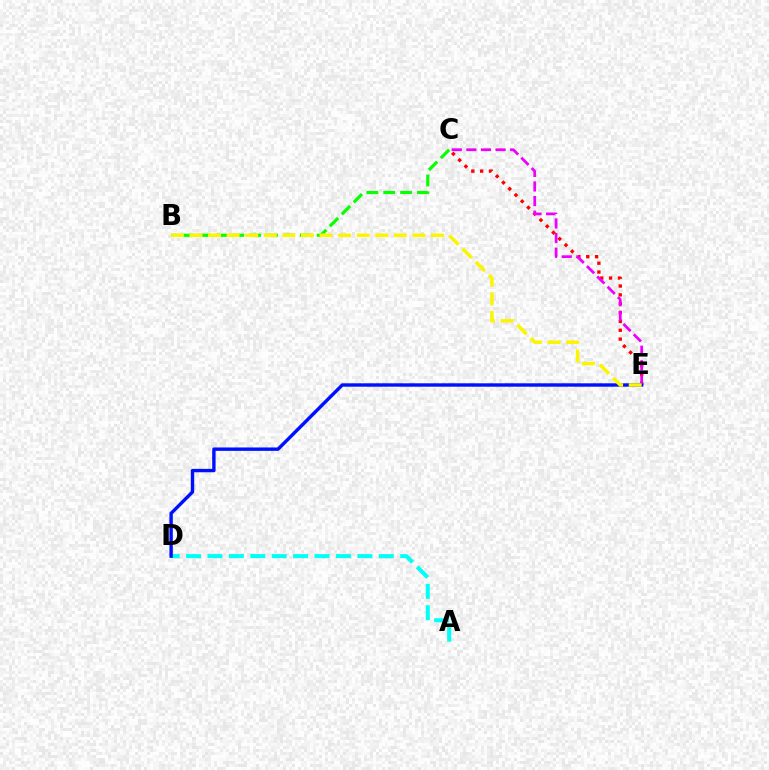{('A', 'D'): [{'color': '#00fff6', 'line_style': 'dashed', 'thickness': 2.91}], ('C', 'E'): [{'color': '#ff0000', 'line_style': 'dotted', 'thickness': 2.4}, {'color': '#ee00ff', 'line_style': 'dashed', 'thickness': 1.98}], ('B', 'C'): [{'color': '#08ff00', 'line_style': 'dashed', 'thickness': 2.29}], ('D', 'E'): [{'color': '#0010ff', 'line_style': 'solid', 'thickness': 2.45}], ('B', 'E'): [{'color': '#fcf500', 'line_style': 'dashed', 'thickness': 2.52}]}